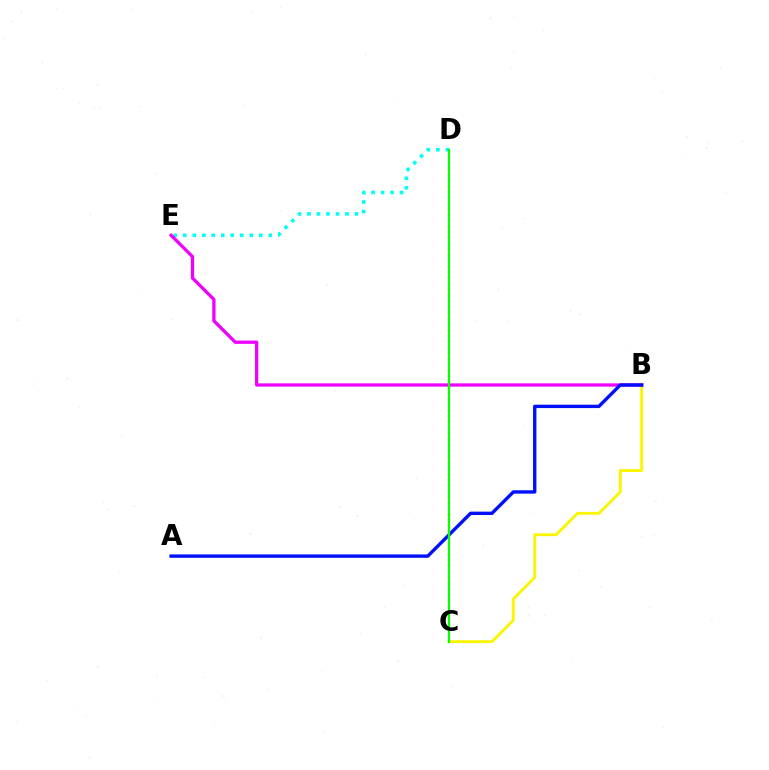{('D', 'E'): [{'color': '#00fff6', 'line_style': 'dotted', 'thickness': 2.58}], ('B', 'C'): [{'color': '#fcf500', 'line_style': 'solid', 'thickness': 2.06}], ('C', 'D'): [{'color': '#ff0000', 'line_style': 'dotted', 'thickness': 1.56}, {'color': '#08ff00', 'line_style': 'solid', 'thickness': 1.6}], ('B', 'E'): [{'color': '#ee00ff', 'line_style': 'solid', 'thickness': 2.36}], ('A', 'B'): [{'color': '#0010ff', 'line_style': 'solid', 'thickness': 2.44}]}